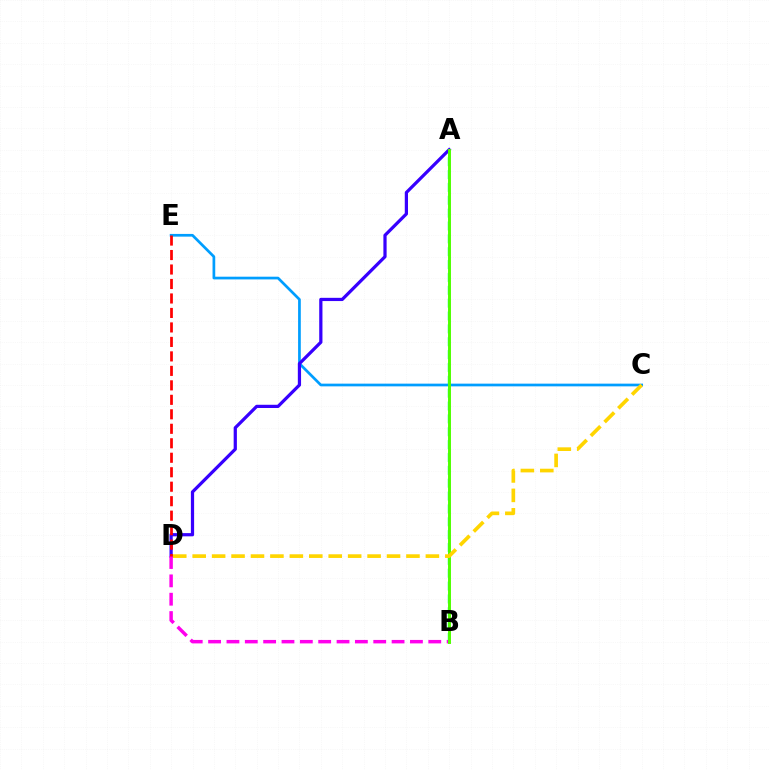{('A', 'B'): [{'color': '#00ff86', 'line_style': 'dashed', 'thickness': 1.75}, {'color': '#4fff00', 'line_style': 'solid', 'thickness': 2.12}], ('C', 'E'): [{'color': '#009eff', 'line_style': 'solid', 'thickness': 1.95}], ('A', 'D'): [{'color': '#3700ff', 'line_style': 'solid', 'thickness': 2.32}], ('B', 'D'): [{'color': '#ff00ed', 'line_style': 'dashed', 'thickness': 2.49}], ('D', 'E'): [{'color': '#ff0000', 'line_style': 'dashed', 'thickness': 1.97}], ('C', 'D'): [{'color': '#ffd500', 'line_style': 'dashed', 'thickness': 2.64}]}